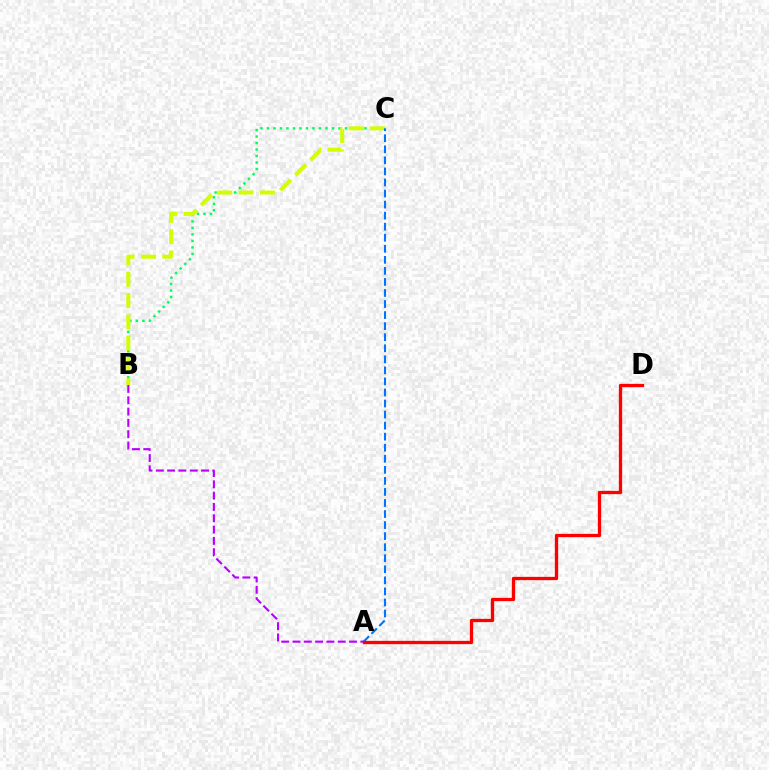{('B', 'C'): [{'color': '#00ff5c', 'line_style': 'dotted', 'thickness': 1.77}, {'color': '#d1ff00', 'line_style': 'dashed', 'thickness': 2.9}], ('A', 'B'): [{'color': '#b900ff', 'line_style': 'dashed', 'thickness': 1.54}], ('A', 'C'): [{'color': '#0074ff', 'line_style': 'dashed', 'thickness': 1.5}], ('A', 'D'): [{'color': '#ff0000', 'line_style': 'solid', 'thickness': 2.38}]}